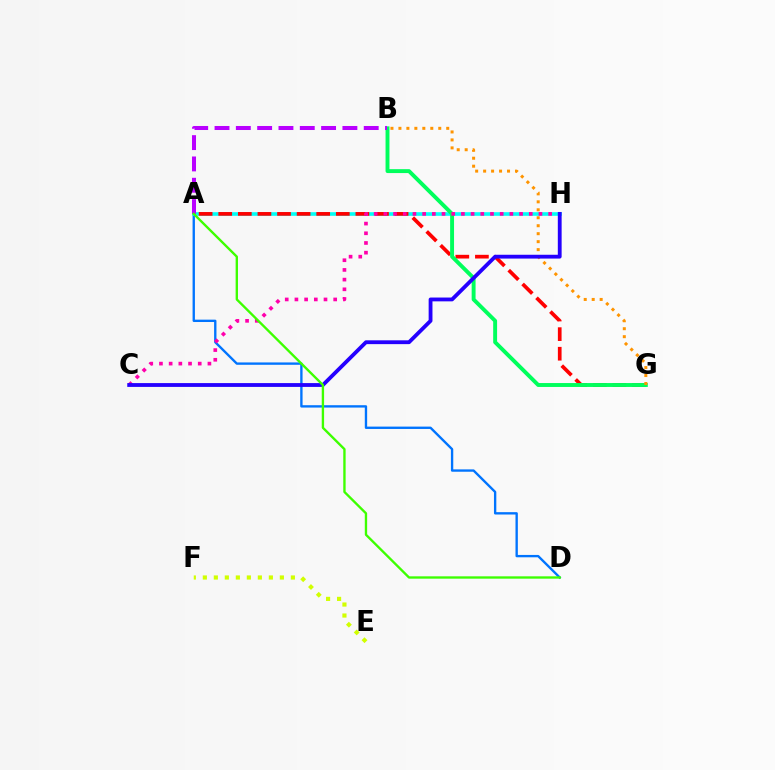{('A', 'D'): [{'color': '#0074ff', 'line_style': 'solid', 'thickness': 1.7}, {'color': '#3dff00', 'line_style': 'solid', 'thickness': 1.69}], ('A', 'H'): [{'color': '#00fff6', 'line_style': 'solid', 'thickness': 2.6}], ('A', 'G'): [{'color': '#ff0000', 'line_style': 'dashed', 'thickness': 2.66}], ('B', 'G'): [{'color': '#00ff5c', 'line_style': 'solid', 'thickness': 2.81}, {'color': '#ff9400', 'line_style': 'dotted', 'thickness': 2.16}], ('A', 'B'): [{'color': '#b900ff', 'line_style': 'dashed', 'thickness': 2.9}], ('C', 'H'): [{'color': '#ff00ac', 'line_style': 'dotted', 'thickness': 2.63}, {'color': '#2500ff', 'line_style': 'solid', 'thickness': 2.75}], ('E', 'F'): [{'color': '#d1ff00', 'line_style': 'dotted', 'thickness': 2.99}]}